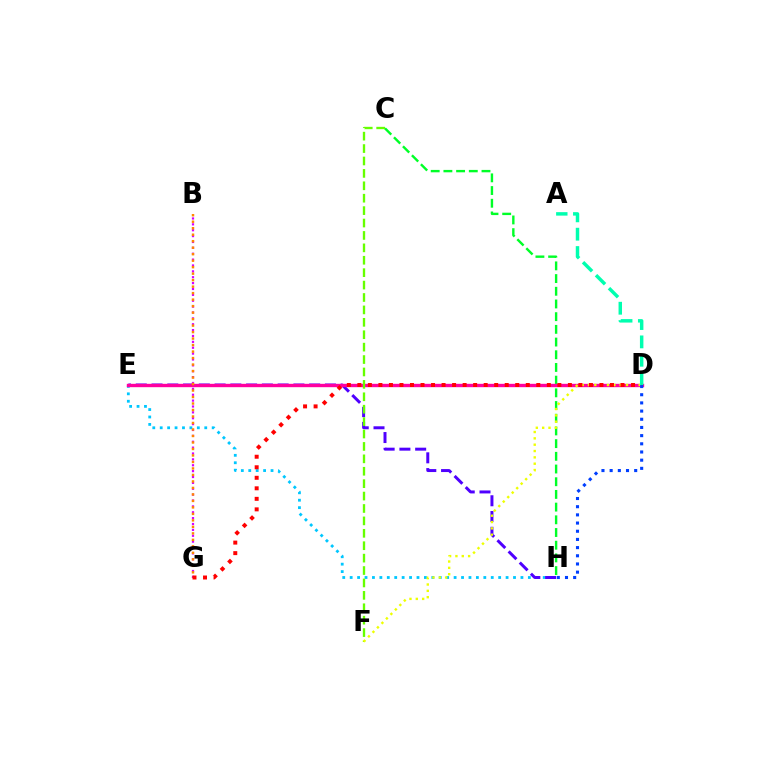{('E', 'H'): [{'color': '#00c7ff', 'line_style': 'dotted', 'thickness': 2.02}, {'color': '#4f00ff', 'line_style': 'dashed', 'thickness': 2.14}], ('C', 'H'): [{'color': '#00ff27', 'line_style': 'dashed', 'thickness': 1.72}], ('D', 'E'): [{'color': '#ff00a0', 'line_style': 'solid', 'thickness': 2.43}], ('C', 'F'): [{'color': '#66ff00', 'line_style': 'dashed', 'thickness': 1.69}], ('B', 'G'): [{'color': '#d600ff', 'line_style': 'dotted', 'thickness': 1.6}, {'color': '#ff8800', 'line_style': 'dotted', 'thickness': 1.76}], ('D', 'F'): [{'color': '#eeff00', 'line_style': 'dotted', 'thickness': 1.72}], ('D', 'H'): [{'color': '#003fff', 'line_style': 'dotted', 'thickness': 2.22}], ('A', 'D'): [{'color': '#00ffaf', 'line_style': 'dashed', 'thickness': 2.49}], ('D', 'G'): [{'color': '#ff0000', 'line_style': 'dotted', 'thickness': 2.86}]}